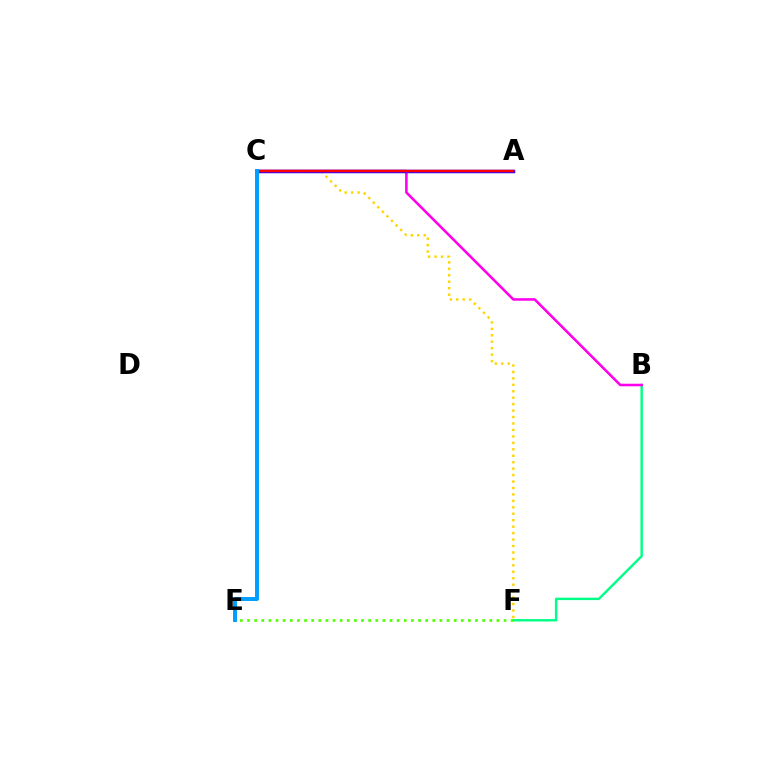{('B', 'F'): [{'color': '#00ff86', 'line_style': 'solid', 'thickness': 1.75}], ('C', 'F'): [{'color': '#ffd500', 'line_style': 'dotted', 'thickness': 1.75}], ('B', 'C'): [{'color': '#ff00ed', 'line_style': 'solid', 'thickness': 1.84}], ('A', 'C'): [{'color': '#3700ff', 'line_style': 'solid', 'thickness': 2.52}, {'color': '#ff0000', 'line_style': 'solid', 'thickness': 1.73}], ('C', 'E'): [{'color': '#009eff', 'line_style': 'solid', 'thickness': 2.84}], ('E', 'F'): [{'color': '#4fff00', 'line_style': 'dotted', 'thickness': 1.94}]}